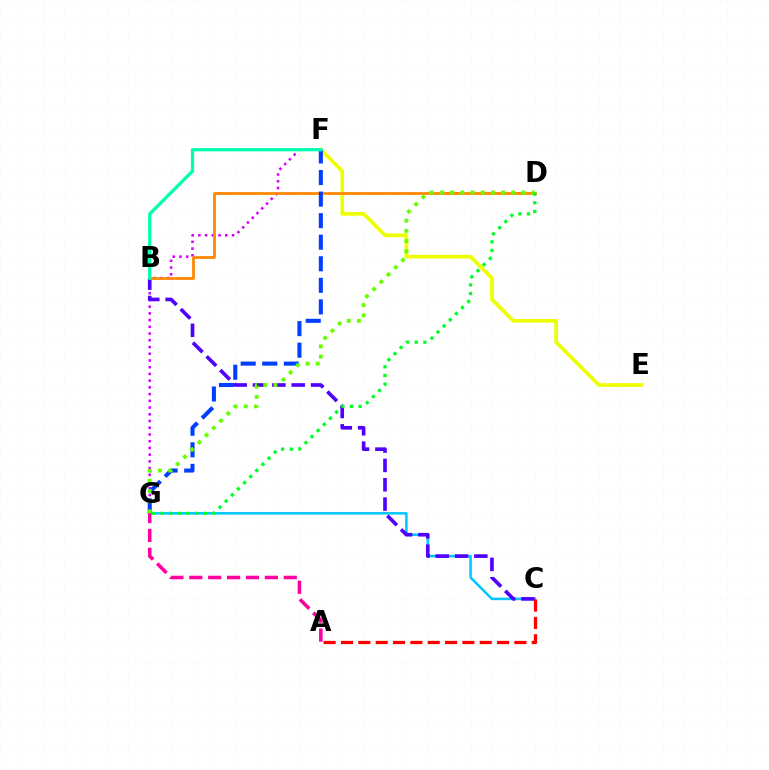{('F', 'G'): [{'color': '#d600ff', 'line_style': 'dotted', 'thickness': 1.83}, {'color': '#003fff', 'line_style': 'dashed', 'thickness': 2.93}], ('C', 'G'): [{'color': '#00c7ff', 'line_style': 'solid', 'thickness': 1.82}], ('B', 'C'): [{'color': '#4f00ff', 'line_style': 'dashed', 'thickness': 2.63}], ('E', 'F'): [{'color': '#eeff00', 'line_style': 'solid', 'thickness': 2.64}], ('B', 'D'): [{'color': '#ff8800', 'line_style': 'solid', 'thickness': 2.0}], ('D', 'G'): [{'color': '#66ff00', 'line_style': 'dotted', 'thickness': 2.78}, {'color': '#00ff27', 'line_style': 'dotted', 'thickness': 2.35}], ('A', 'C'): [{'color': '#ff0000', 'line_style': 'dashed', 'thickness': 2.36}], ('B', 'F'): [{'color': '#00ffaf', 'line_style': 'solid', 'thickness': 2.34}], ('A', 'G'): [{'color': '#ff00a0', 'line_style': 'dashed', 'thickness': 2.57}]}